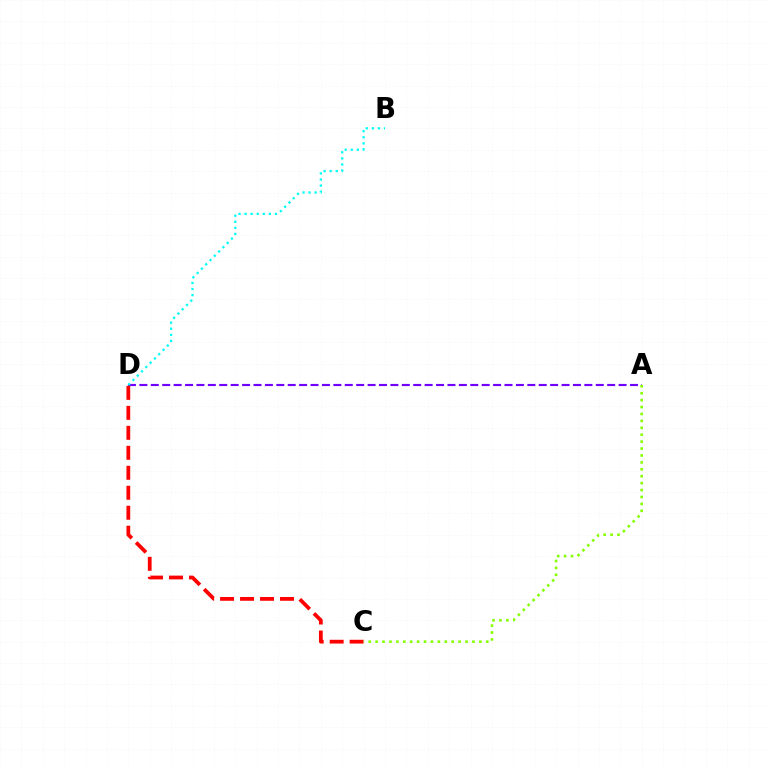{('A', 'D'): [{'color': '#7200ff', 'line_style': 'dashed', 'thickness': 1.55}], ('B', 'D'): [{'color': '#00fff6', 'line_style': 'dotted', 'thickness': 1.65}], ('C', 'D'): [{'color': '#ff0000', 'line_style': 'dashed', 'thickness': 2.71}], ('A', 'C'): [{'color': '#84ff00', 'line_style': 'dotted', 'thickness': 1.88}]}